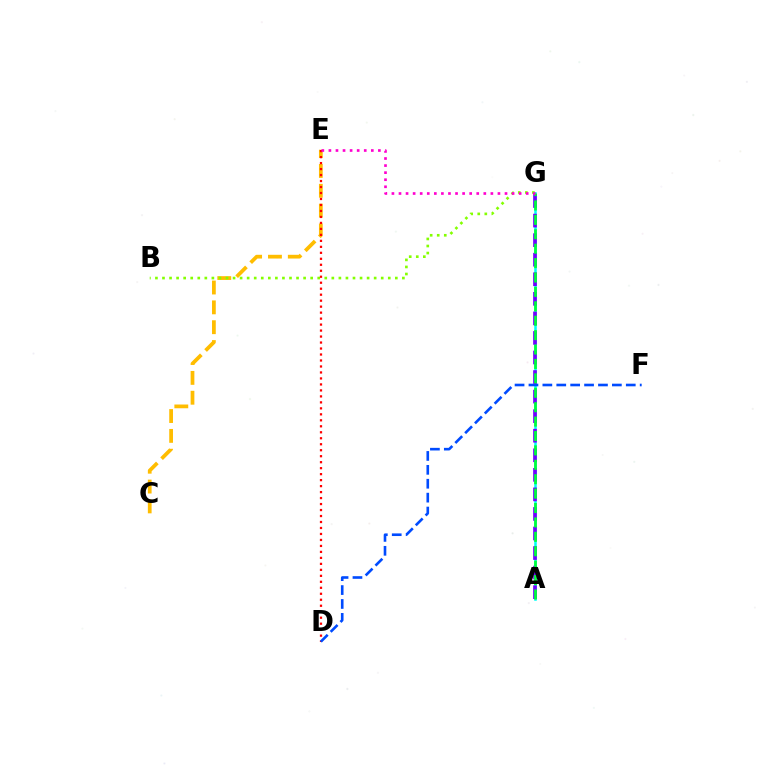{('C', 'E'): [{'color': '#ffbd00', 'line_style': 'dashed', 'thickness': 2.7}], ('B', 'G'): [{'color': '#84ff00', 'line_style': 'dotted', 'thickness': 1.92}], ('D', 'E'): [{'color': '#ff0000', 'line_style': 'dotted', 'thickness': 1.63}], ('A', 'G'): [{'color': '#00fff6', 'line_style': 'solid', 'thickness': 1.82}, {'color': '#7200ff', 'line_style': 'dashed', 'thickness': 2.66}, {'color': '#00ff39', 'line_style': 'dashed', 'thickness': 1.96}], ('D', 'F'): [{'color': '#004bff', 'line_style': 'dashed', 'thickness': 1.89}], ('E', 'G'): [{'color': '#ff00cf', 'line_style': 'dotted', 'thickness': 1.92}]}